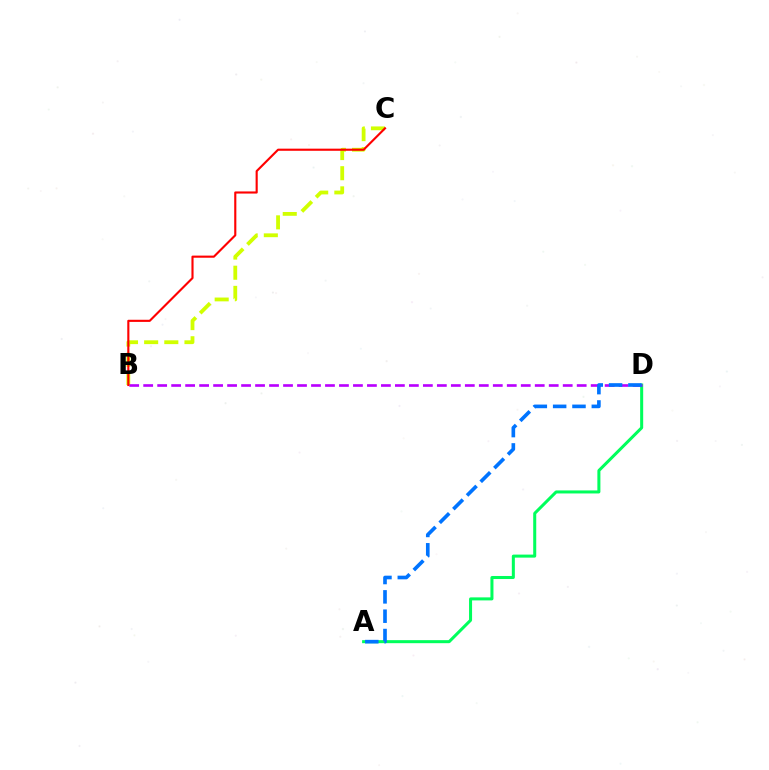{('A', 'D'): [{'color': '#00ff5c', 'line_style': 'solid', 'thickness': 2.18}, {'color': '#0074ff', 'line_style': 'dashed', 'thickness': 2.63}], ('B', 'C'): [{'color': '#d1ff00', 'line_style': 'dashed', 'thickness': 2.74}, {'color': '#ff0000', 'line_style': 'solid', 'thickness': 1.53}], ('B', 'D'): [{'color': '#b900ff', 'line_style': 'dashed', 'thickness': 1.9}]}